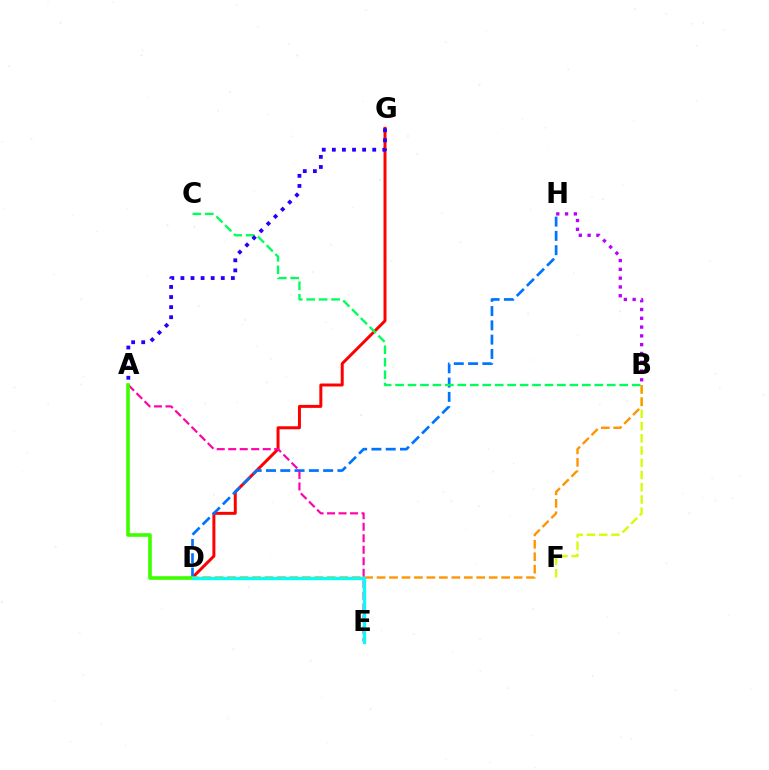{('D', 'G'): [{'color': '#ff0000', 'line_style': 'solid', 'thickness': 2.14}], ('D', 'H'): [{'color': '#0074ff', 'line_style': 'dashed', 'thickness': 1.94}], ('B', 'H'): [{'color': '#b900ff', 'line_style': 'dotted', 'thickness': 2.39}], ('B', 'F'): [{'color': '#d1ff00', 'line_style': 'dashed', 'thickness': 1.66}], ('A', 'E'): [{'color': '#ff00ac', 'line_style': 'dashed', 'thickness': 1.56}], ('A', 'D'): [{'color': '#3dff00', 'line_style': 'solid', 'thickness': 2.61}], ('B', 'C'): [{'color': '#00ff5c', 'line_style': 'dashed', 'thickness': 1.69}], ('B', 'D'): [{'color': '#ff9400', 'line_style': 'dashed', 'thickness': 1.69}], ('D', 'E'): [{'color': '#00fff6', 'line_style': 'solid', 'thickness': 2.36}], ('A', 'G'): [{'color': '#2500ff', 'line_style': 'dotted', 'thickness': 2.74}]}